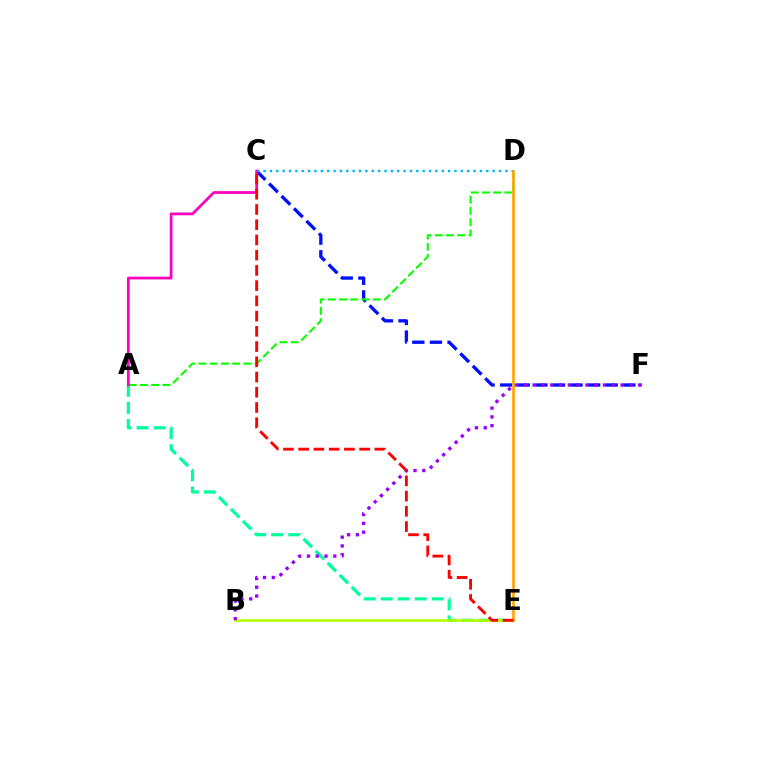{('A', 'E'): [{'color': '#00ff9d', 'line_style': 'dashed', 'thickness': 2.31}], ('C', 'F'): [{'color': '#0010ff', 'line_style': 'dashed', 'thickness': 2.39}], ('B', 'E'): [{'color': '#b3ff00', 'line_style': 'solid', 'thickness': 1.92}], ('A', 'D'): [{'color': '#08ff00', 'line_style': 'dashed', 'thickness': 1.53}], ('C', 'D'): [{'color': '#00b5ff', 'line_style': 'dotted', 'thickness': 1.73}], ('A', 'C'): [{'color': '#ff00bd', 'line_style': 'solid', 'thickness': 1.99}], ('D', 'E'): [{'color': '#ffa500', 'line_style': 'solid', 'thickness': 1.91}], ('B', 'F'): [{'color': '#9b00ff', 'line_style': 'dotted', 'thickness': 2.39}], ('C', 'E'): [{'color': '#ff0000', 'line_style': 'dashed', 'thickness': 2.07}]}